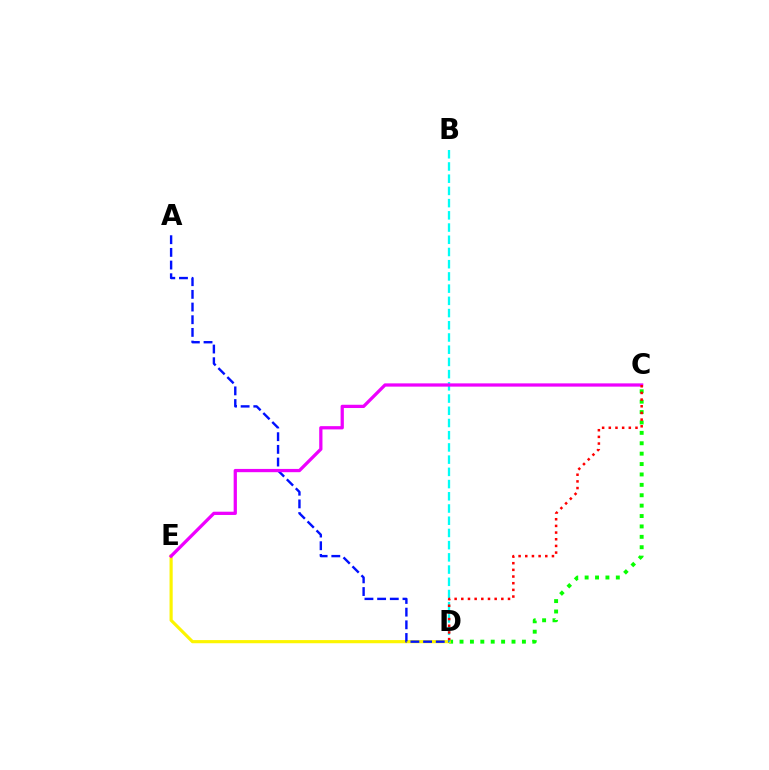{('C', 'D'): [{'color': '#08ff00', 'line_style': 'dotted', 'thickness': 2.82}, {'color': '#ff0000', 'line_style': 'dotted', 'thickness': 1.81}], ('D', 'E'): [{'color': '#fcf500', 'line_style': 'solid', 'thickness': 2.27}], ('B', 'D'): [{'color': '#00fff6', 'line_style': 'dashed', 'thickness': 1.66}], ('A', 'D'): [{'color': '#0010ff', 'line_style': 'dashed', 'thickness': 1.72}], ('C', 'E'): [{'color': '#ee00ff', 'line_style': 'solid', 'thickness': 2.35}]}